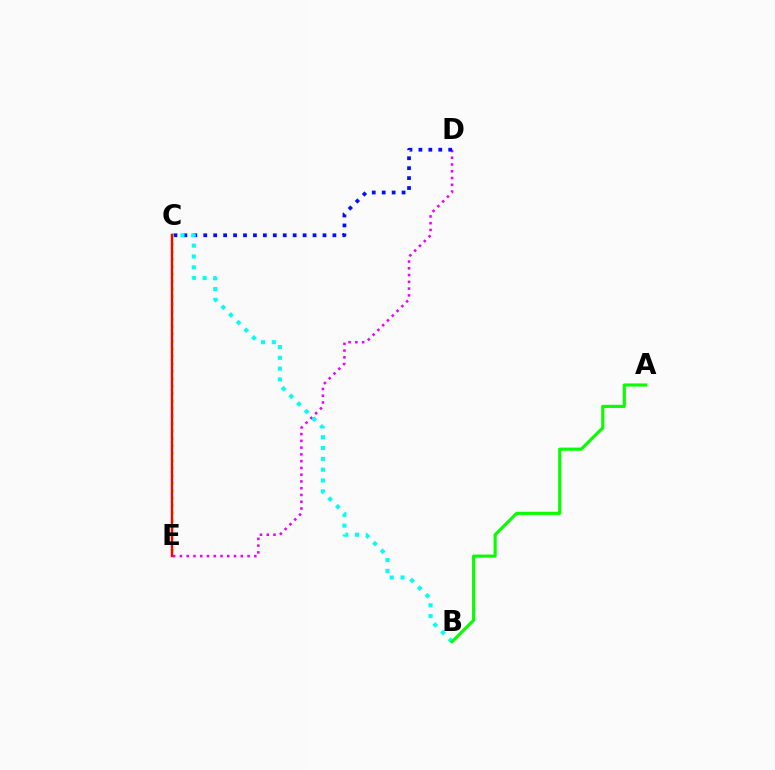{('D', 'E'): [{'color': '#ee00ff', 'line_style': 'dotted', 'thickness': 1.84}], ('C', 'D'): [{'color': '#0010ff', 'line_style': 'dotted', 'thickness': 2.7}], ('B', 'C'): [{'color': '#00fff6', 'line_style': 'dotted', 'thickness': 2.94}], ('C', 'E'): [{'color': '#fcf500', 'line_style': 'dotted', 'thickness': 2.03}, {'color': '#ff0000', 'line_style': 'solid', 'thickness': 1.74}], ('A', 'B'): [{'color': '#08ff00', 'line_style': 'solid', 'thickness': 2.26}]}